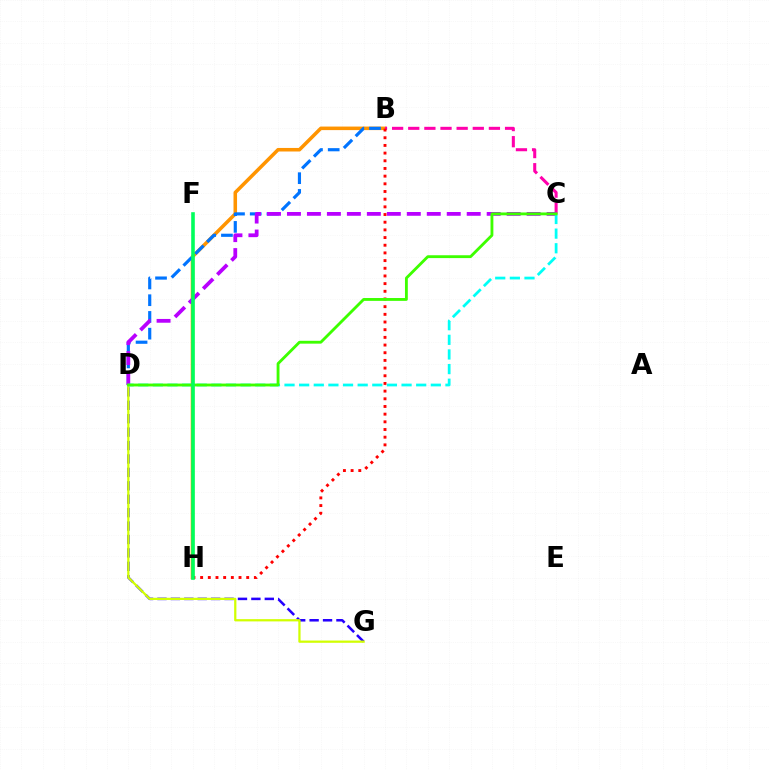{('D', 'G'): [{'color': '#2500ff', 'line_style': 'dashed', 'thickness': 1.82}, {'color': '#d1ff00', 'line_style': 'solid', 'thickness': 1.62}], ('B', 'H'): [{'color': '#ff9400', 'line_style': 'solid', 'thickness': 2.55}, {'color': '#ff0000', 'line_style': 'dotted', 'thickness': 2.09}], ('B', 'C'): [{'color': '#ff00ac', 'line_style': 'dashed', 'thickness': 2.19}], ('B', 'D'): [{'color': '#0074ff', 'line_style': 'dashed', 'thickness': 2.27}], ('C', 'D'): [{'color': '#b900ff', 'line_style': 'dashed', 'thickness': 2.71}, {'color': '#00fff6', 'line_style': 'dashed', 'thickness': 1.99}, {'color': '#3dff00', 'line_style': 'solid', 'thickness': 2.05}], ('F', 'H'): [{'color': '#00ff5c', 'line_style': 'solid', 'thickness': 2.59}]}